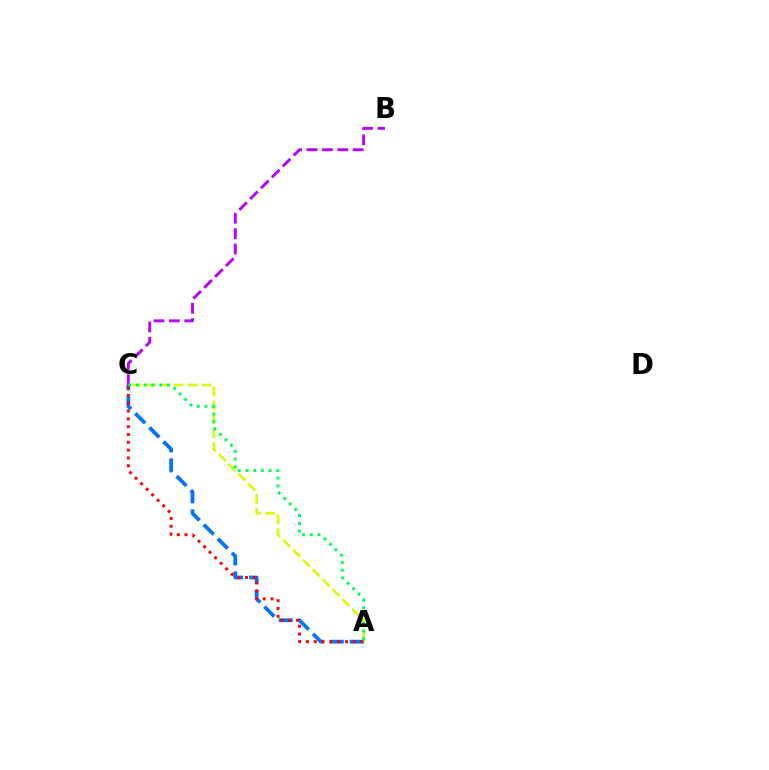{('A', 'C'): [{'color': '#0074ff', 'line_style': 'dashed', 'thickness': 2.71}, {'color': '#d1ff00', 'line_style': 'dashed', 'thickness': 1.89}, {'color': '#ff0000', 'line_style': 'dotted', 'thickness': 2.12}, {'color': '#00ff5c', 'line_style': 'dotted', 'thickness': 2.1}], ('B', 'C'): [{'color': '#b900ff', 'line_style': 'dashed', 'thickness': 2.09}]}